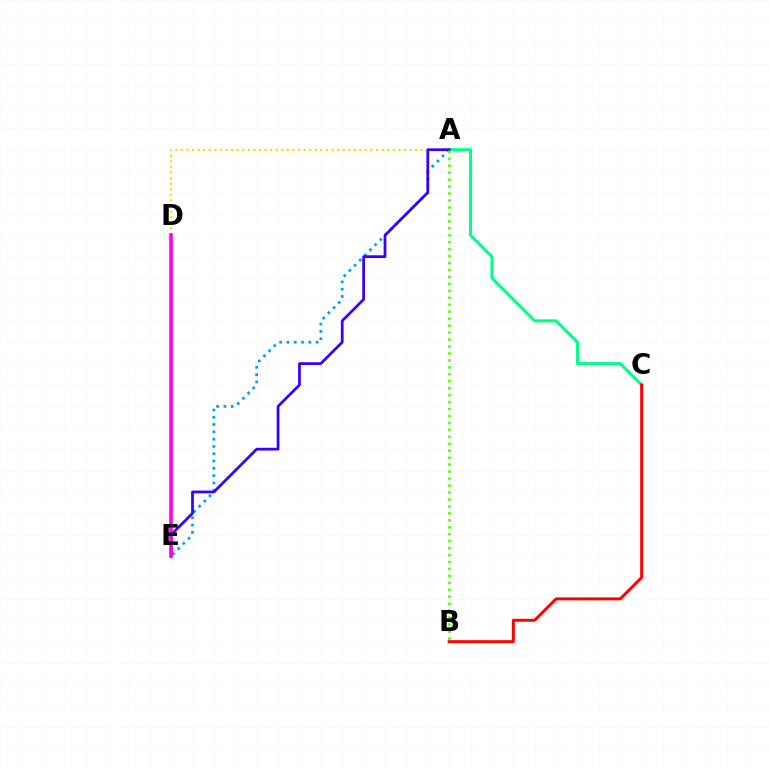{('A', 'D'): [{'color': '#ffd500', 'line_style': 'dotted', 'thickness': 1.52}], ('A', 'C'): [{'color': '#00ff86', 'line_style': 'solid', 'thickness': 2.19}], ('A', 'E'): [{'color': '#009eff', 'line_style': 'dotted', 'thickness': 1.98}, {'color': '#3700ff', 'line_style': 'solid', 'thickness': 1.98}], ('B', 'C'): [{'color': '#ff0000', 'line_style': 'solid', 'thickness': 2.14}], ('A', 'B'): [{'color': '#4fff00', 'line_style': 'dotted', 'thickness': 1.89}], ('D', 'E'): [{'color': '#ff00ed', 'line_style': 'solid', 'thickness': 2.58}]}